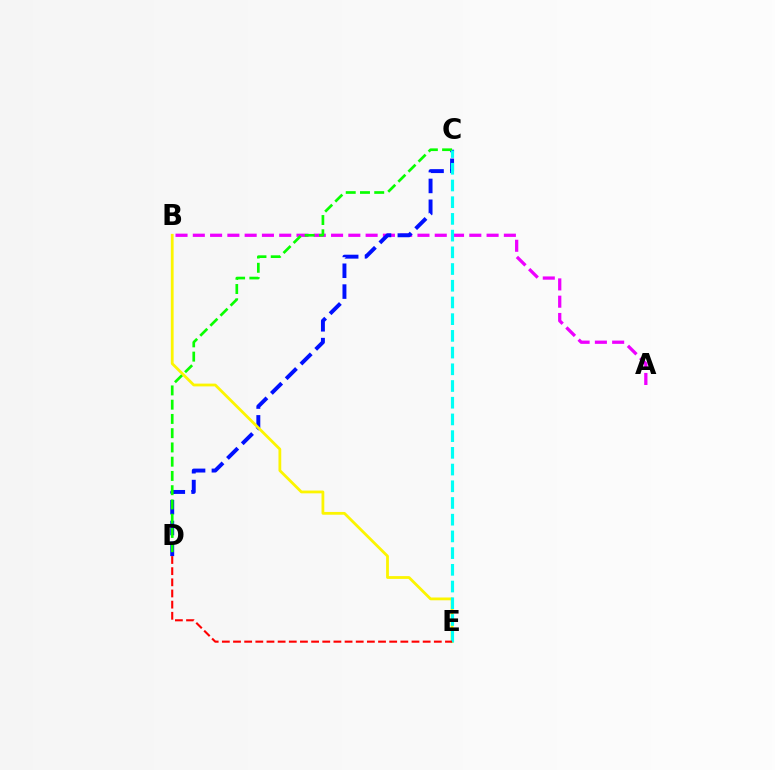{('A', 'B'): [{'color': '#ee00ff', 'line_style': 'dashed', 'thickness': 2.35}], ('C', 'D'): [{'color': '#0010ff', 'line_style': 'dashed', 'thickness': 2.83}, {'color': '#08ff00', 'line_style': 'dashed', 'thickness': 1.94}], ('B', 'E'): [{'color': '#fcf500', 'line_style': 'solid', 'thickness': 2.01}], ('C', 'E'): [{'color': '#00fff6', 'line_style': 'dashed', 'thickness': 2.27}], ('D', 'E'): [{'color': '#ff0000', 'line_style': 'dashed', 'thickness': 1.52}]}